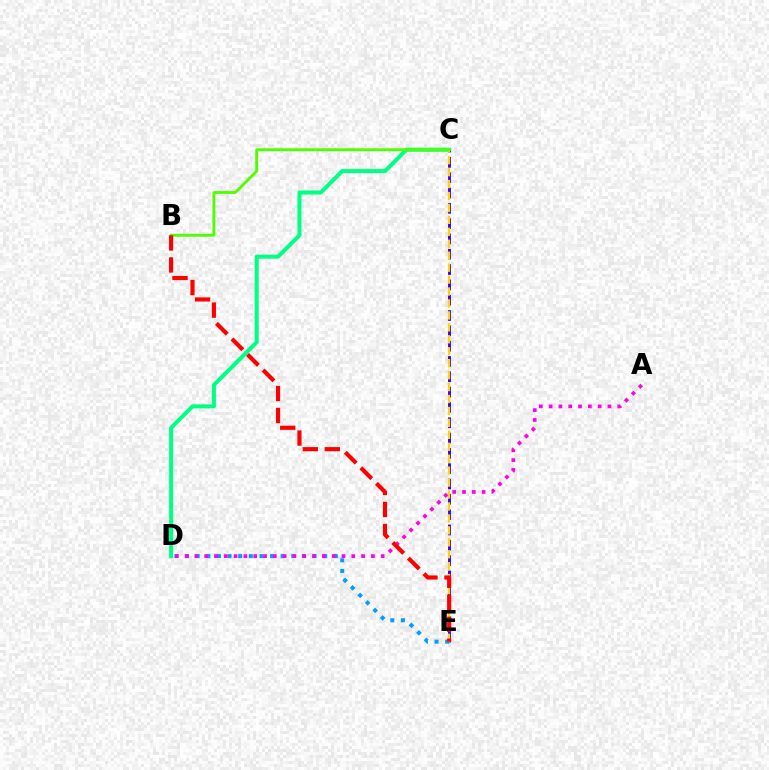{('C', 'D'): [{'color': '#00ff86', 'line_style': 'solid', 'thickness': 2.9}], ('C', 'E'): [{'color': '#3700ff', 'line_style': 'dashed', 'thickness': 2.08}, {'color': '#ffd500', 'line_style': 'dashed', 'thickness': 1.62}], ('D', 'E'): [{'color': '#009eff', 'line_style': 'dotted', 'thickness': 2.89}], ('A', 'D'): [{'color': '#ff00ed', 'line_style': 'dotted', 'thickness': 2.66}], ('B', 'C'): [{'color': '#4fff00', 'line_style': 'solid', 'thickness': 2.06}], ('B', 'E'): [{'color': '#ff0000', 'line_style': 'dashed', 'thickness': 2.99}]}